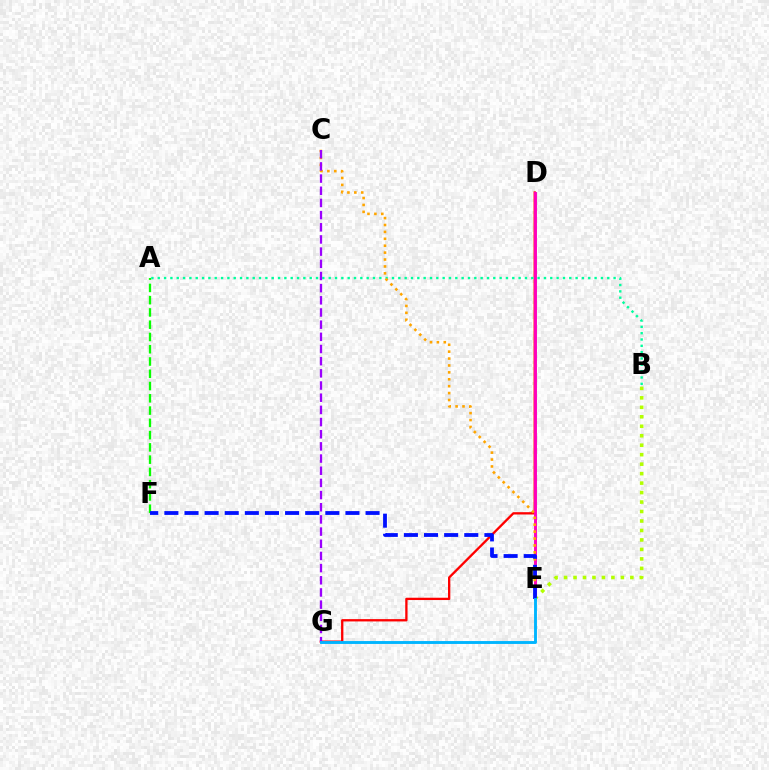{('A', 'F'): [{'color': '#08ff00', 'line_style': 'dashed', 'thickness': 1.67}], ('D', 'G'): [{'color': '#ff0000', 'line_style': 'solid', 'thickness': 1.66}], ('D', 'E'): [{'color': '#ff00bd', 'line_style': 'solid', 'thickness': 2.1}], ('B', 'E'): [{'color': '#b3ff00', 'line_style': 'dotted', 'thickness': 2.57}], ('A', 'B'): [{'color': '#00ff9d', 'line_style': 'dotted', 'thickness': 1.72}], ('C', 'E'): [{'color': '#ffa500', 'line_style': 'dotted', 'thickness': 1.88}], ('E', 'F'): [{'color': '#0010ff', 'line_style': 'dashed', 'thickness': 2.73}], ('C', 'G'): [{'color': '#9b00ff', 'line_style': 'dashed', 'thickness': 1.65}], ('E', 'G'): [{'color': '#00b5ff', 'line_style': 'solid', 'thickness': 2.08}]}